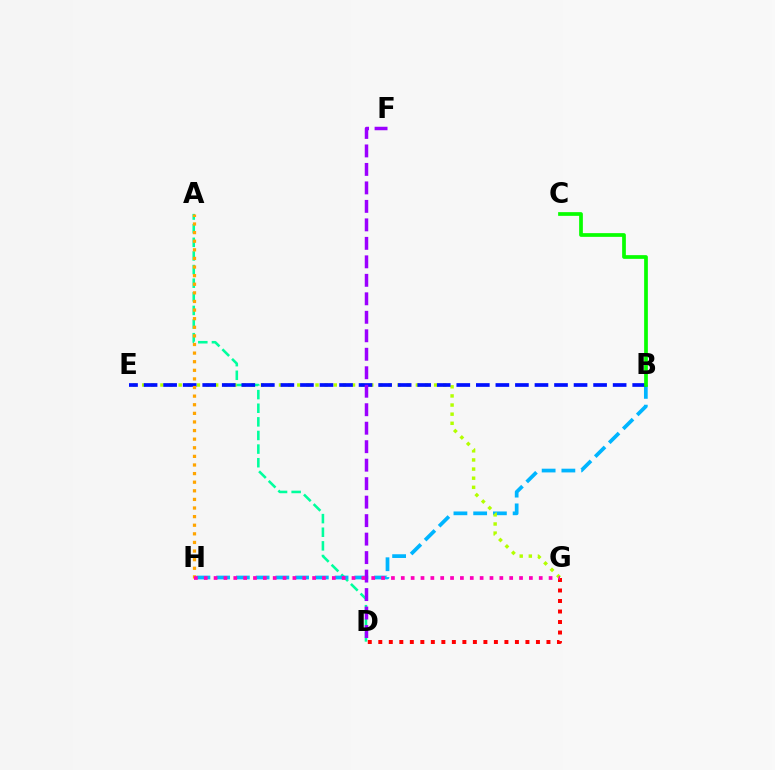{('A', 'D'): [{'color': '#00ff9d', 'line_style': 'dashed', 'thickness': 1.85}], ('B', 'H'): [{'color': '#00b5ff', 'line_style': 'dashed', 'thickness': 2.68}], ('D', 'G'): [{'color': '#ff0000', 'line_style': 'dotted', 'thickness': 2.86}], ('E', 'G'): [{'color': '#b3ff00', 'line_style': 'dotted', 'thickness': 2.48}], ('B', 'E'): [{'color': '#0010ff', 'line_style': 'dashed', 'thickness': 2.66}], ('B', 'C'): [{'color': '#08ff00', 'line_style': 'solid', 'thickness': 2.68}], ('D', 'F'): [{'color': '#9b00ff', 'line_style': 'dashed', 'thickness': 2.51}], ('A', 'H'): [{'color': '#ffa500', 'line_style': 'dotted', 'thickness': 2.34}], ('G', 'H'): [{'color': '#ff00bd', 'line_style': 'dotted', 'thickness': 2.68}]}